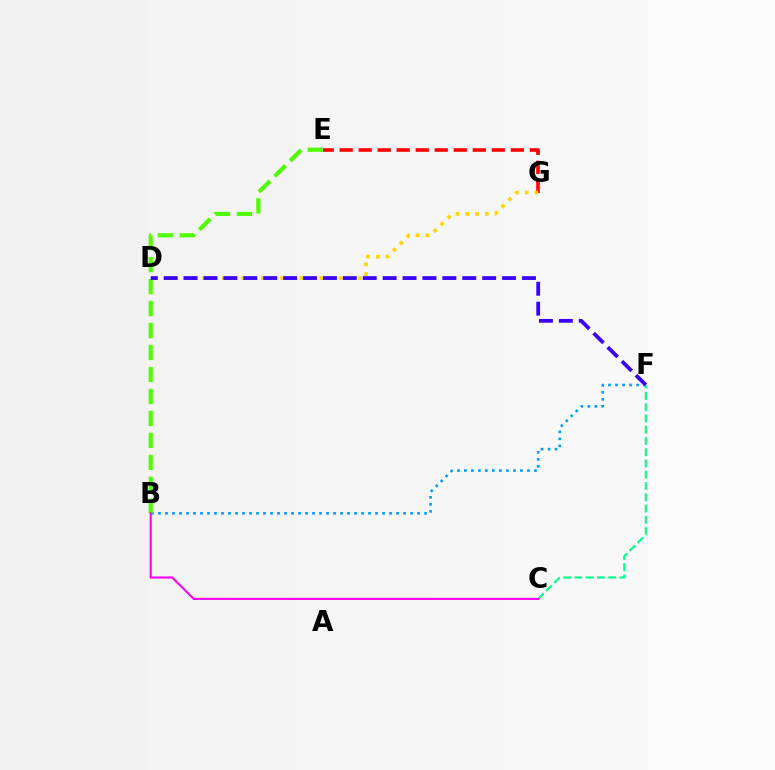{('B', 'F'): [{'color': '#009eff', 'line_style': 'dotted', 'thickness': 1.9}], ('E', 'G'): [{'color': '#ff0000', 'line_style': 'dashed', 'thickness': 2.58}], ('D', 'G'): [{'color': '#ffd500', 'line_style': 'dotted', 'thickness': 2.65}], ('C', 'F'): [{'color': '#00ff86', 'line_style': 'dashed', 'thickness': 1.53}], ('B', 'E'): [{'color': '#4fff00', 'line_style': 'dashed', 'thickness': 2.99}], ('B', 'C'): [{'color': '#ff00ed', 'line_style': 'solid', 'thickness': 1.51}], ('D', 'F'): [{'color': '#3700ff', 'line_style': 'dashed', 'thickness': 2.7}]}